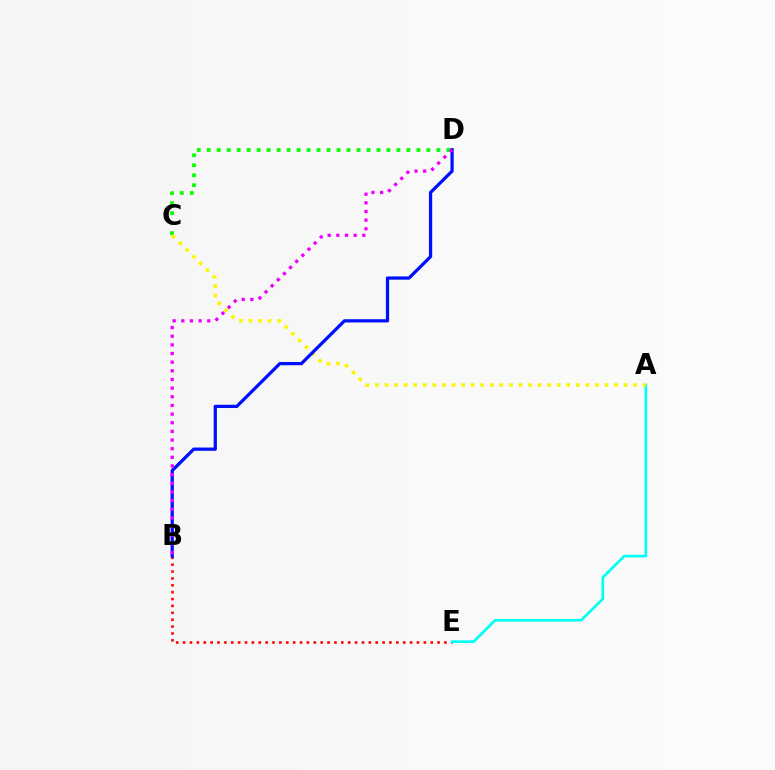{('C', 'D'): [{'color': '#08ff00', 'line_style': 'dotted', 'thickness': 2.71}], ('B', 'E'): [{'color': '#ff0000', 'line_style': 'dotted', 'thickness': 1.87}], ('A', 'E'): [{'color': '#00fff6', 'line_style': 'solid', 'thickness': 1.92}], ('A', 'C'): [{'color': '#fcf500', 'line_style': 'dotted', 'thickness': 2.6}], ('B', 'D'): [{'color': '#0010ff', 'line_style': 'solid', 'thickness': 2.34}, {'color': '#ee00ff', 'line_style': 'dotted', 'thickness': 2.35}]}